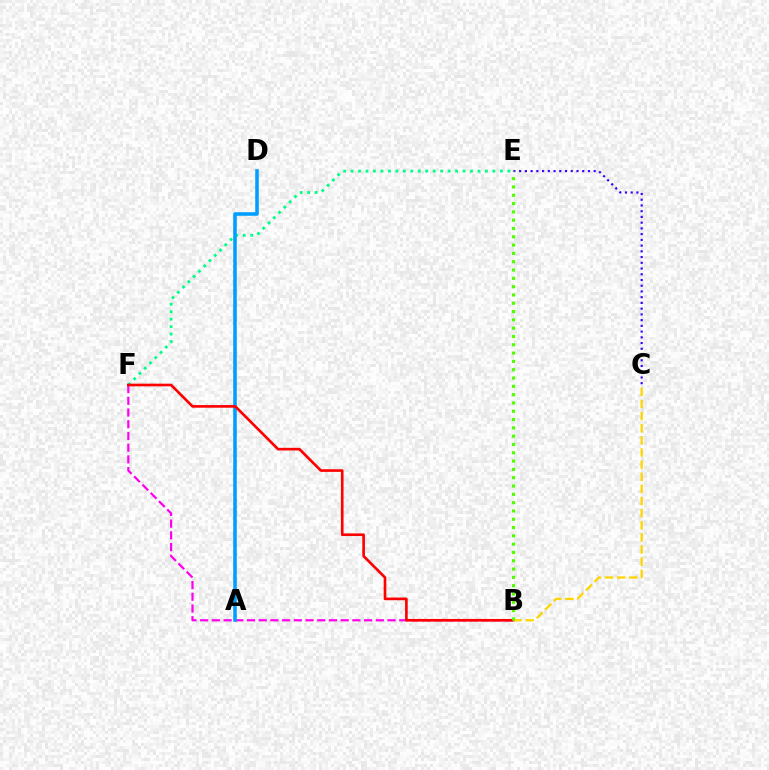{('E', 'F'): [{'color': '#00ff86', 'line_style': 'dotted', 'thickness': 2.03}], ('B', 'F'): [{'color': '#ff00ed', 'line_style': 'dashed', 'thickness': 1.59}, {'color': '#ff0000', 'line_style': 'solid', 'thickness': 1.91}], ('A', 'D'): [{'color': '#009eff', 'line_style': 'solid', 'thickness': 2.56}], ('B', 'C'): [{'color': '#ffd500', 'line_style': 'dashed', 'thickness': 1.65}], ('C', 'E'): [{'color': '#3700ff', 'line_style': 'dotted', 'thickness': 1.56}], ('B', 'E'): [{'color': '#4fff00', 'line_style': 'dotted', 'thickness': 2.26}]}